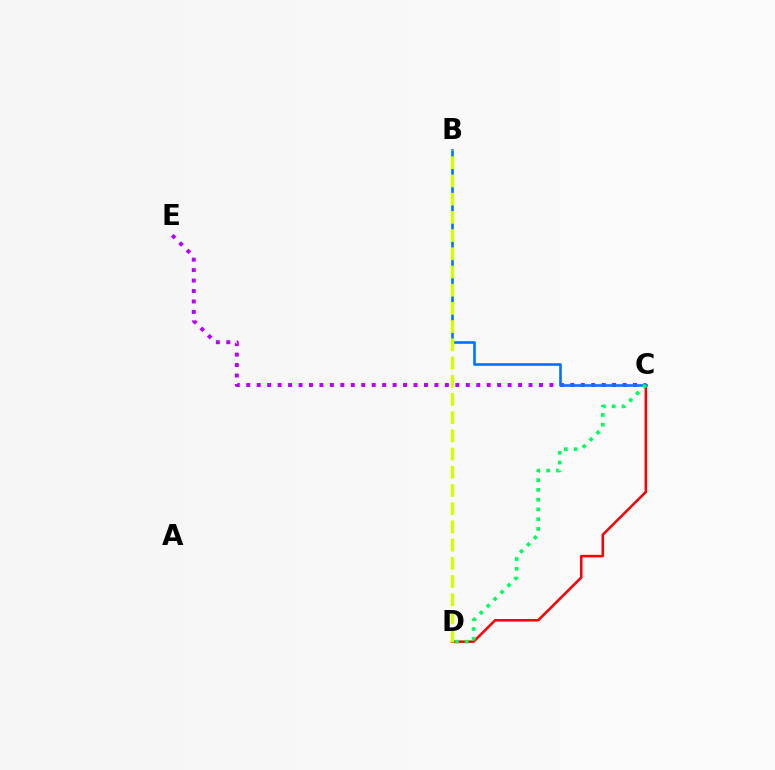{('C', 'D'): [{'color': '#ff0000', 'line_style': 'solid', 'thickness': 1.83}, {'color': '#00ff5c', 'line_style': 'dotted', 'thickness': 2.65}], ('C', 'E'): [{'color': '#b900ff', 'line_style': 'dotted', 'thickness': 2.84}], ('B', 'C'): [{'color': '#0074ff', 'line_style': 'solid', 'thickness': 1.89}], ('B', 'D'): [{'color': '#d1ff00', 'line_style': 'dashed', 'thickness': 2.47}]}